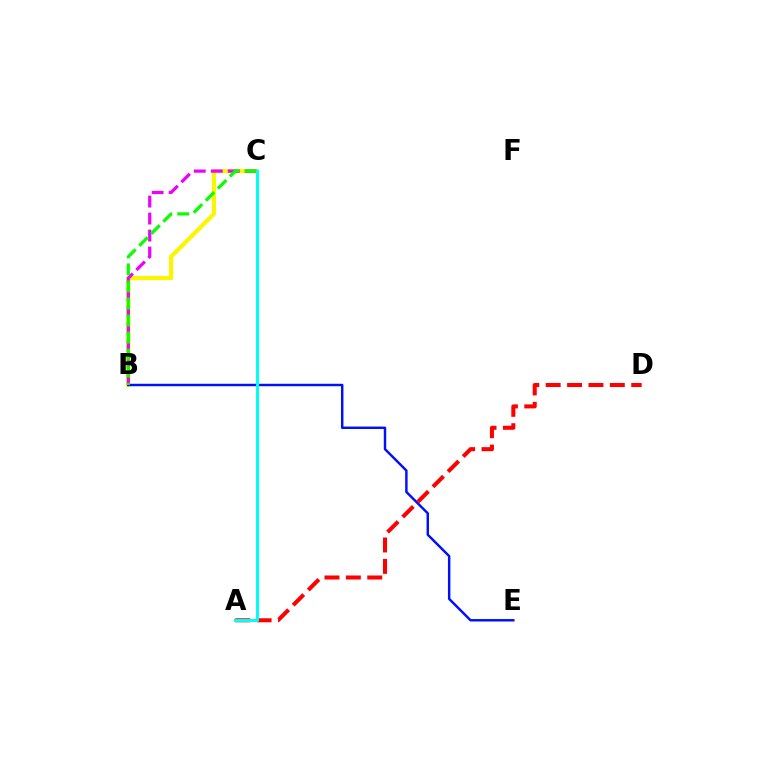{('B', 'C'): [{'color': '#fcf500', 'line_style': 'solid', 'thickness': 3.0}, {'color': '#ee00ff', 'line_style': 'dashed', 'thickness': 2.31}, {'color': '#08ff00', 'line_style': 'dashed', 'thickness': 2.32}], ('B', 'E'): [{'color': '#0010ff', 'line_style': 'solid', 'thickness': 1.76}], ('A', 'D'): [{'color': '#ff0000', 'line_style': 'dashed', 'thickness': 2.91}], ('A', 'C'): [{'color': '#00fff6', 'line_style': 'solid', 'thickness': 2.15}]}